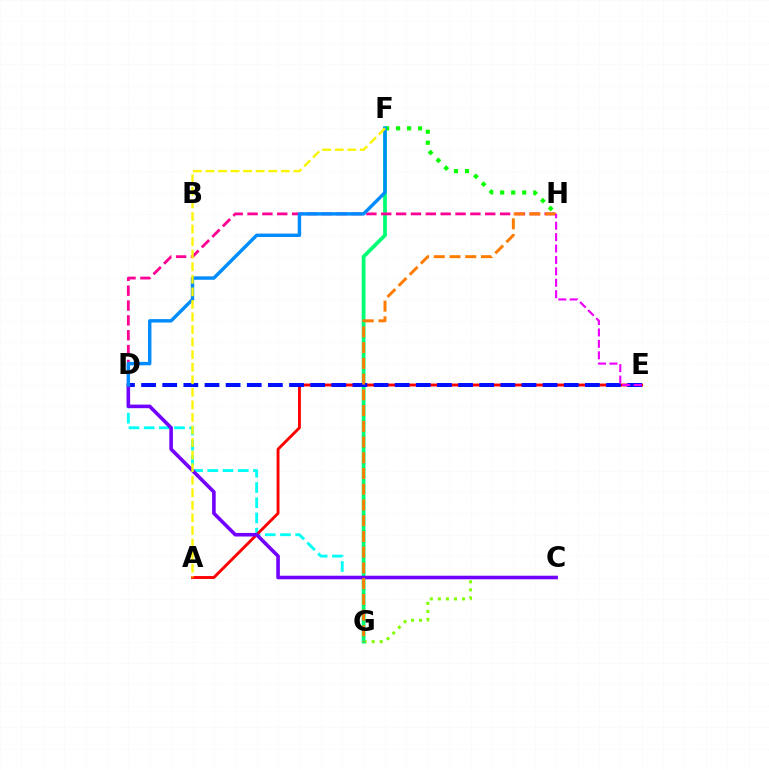{('C', 'G'): [{'color': '#84ff00', 'line_style': 'dotted', 'thickness': 2.18}], ('D', 'G'): [{'color': '#00fff6', 'line_style': 'dashed', 'thickness': 2.07}], ('A', 'E'): [{'color': '#ff0000', 'line_style': 'solid', 'thickness': 2.07}], ('F', 'H'): [{'color': '#08ff00', 'line_style': 'dotted', 'thickness': 2.99}], ('F', 'G'): [{'color': '#00ff74', 'line_style': 'solid', 'thickness': 2.72}], ('D', 'E'): [{'color': '#0010ff', 'line_style': 'dashed', 'thickness': 2.87}], ('D', 'H'): [{'color': '#ff0094', 'line_style': 'dashed', 'thickness': 2.02}], ('C', 'D'): [{'color': '#7200ff', 'line_style': 'solid', 'thickness': 2.58}], ('D', 'F'): [{'color': '#008cff', 'line_style': 'solid', 'thickness': 2.46}], ('A', 'F'): [{'color': '#fcf500', 'line_style': 'dashed', 'thickness': 1.71}], ('G', 'H'): [{'color': '#ff7c00', 'line_style': 'dashed', 'thickness': 2.14}], ('E', 'H'): [{'color': '#ee00ff', 'line_style': 'dashed', 'thickness': 1.55}]}